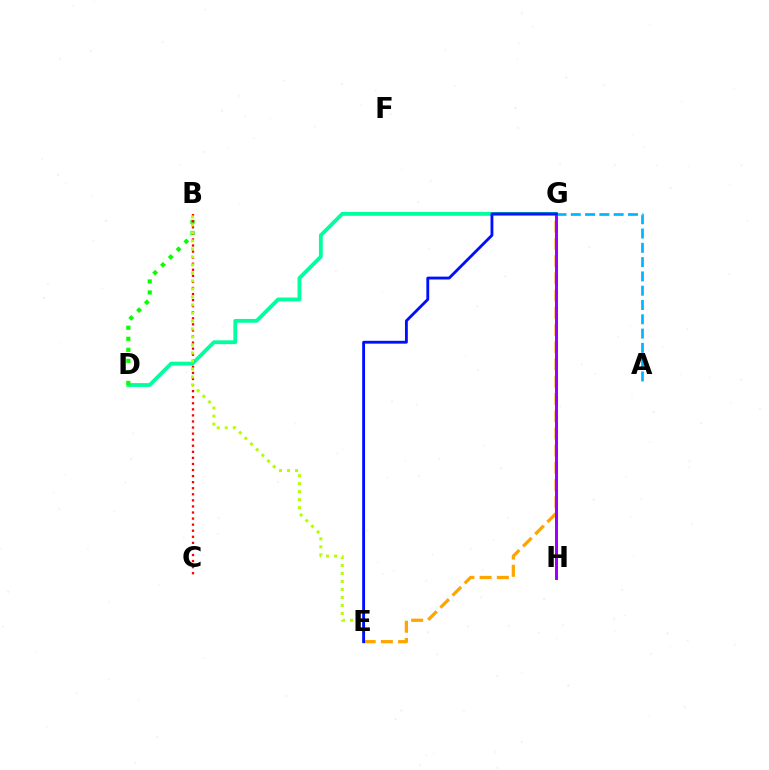{('D', 'G'): [{'color': '#00ff9d', 'line_style': 'solid', 'thickness': 2.74}], ('A', 'G'): [{'color': '#00b5ff', 'line_style': 'dashed', 'thickness': 1.94}], ('B', 'D'): [{'color': '#08ff00', 'line_style': 'dotted', 'thickness': 3.0}], ('E', 'G'): [{'color': '#ffa500', 'line_style': 'dashed', 'thickness': 2.34}, {'color': '#0010ff', 'line_style': 'solid', 'thickness': 2.05}], ('B', 'C'): [{'color': '#ff0000', 'line_style': 'dotted', 'thickness': 1.65}], ('B', 'E'): [{'color': '#b3ff00', 'line_style': 'dotted', 'thickness': 2.17}], ('G', 'H'): [{'color': '#ff00bd', 'line_style': 'dashed', 'thickness': 1.81}, {'color': '#9b00ff', 'line_style': 'solid', 'thickness': 2.13}]}